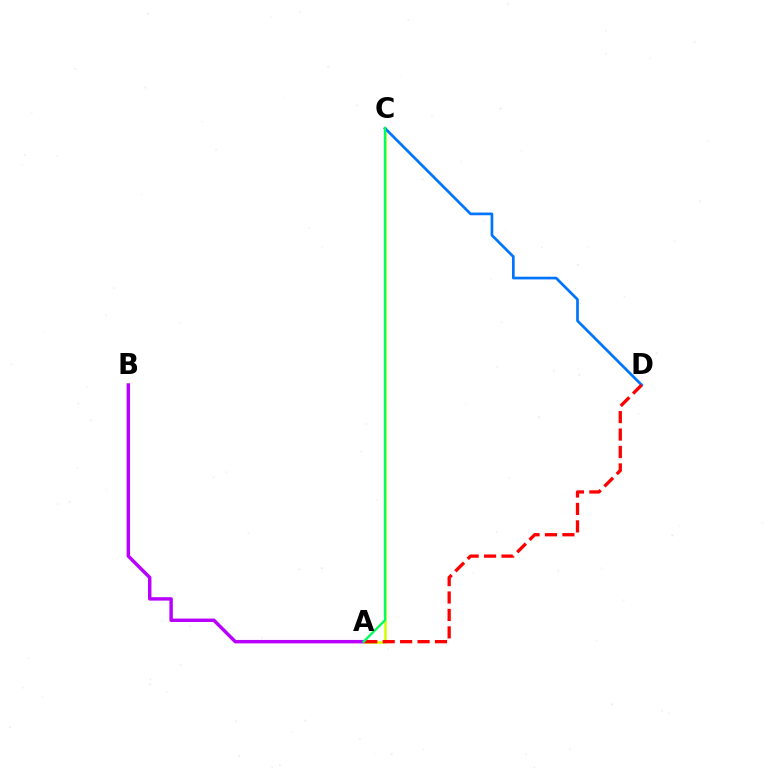{('A', 'C'): [{'color': '#d1ff00', 'line_style': 'solid', 'thickness': 1.82}, {'color': '#00ff5c', 'line_style': 'solid', 'thickness': 1.69}], ('A', 'B'): [{'color': '#b900ff', 'line_style': 'solid', 'thickness': 2.47}], ('C', 'D'): [{'color': '#0074ff', 'line_style': 'solid', 'thickness': 1.94}], ('A', 'D'): [{'color': '#ff0000', 'line_style': 'dashed', 'thickness': 2.37}]}